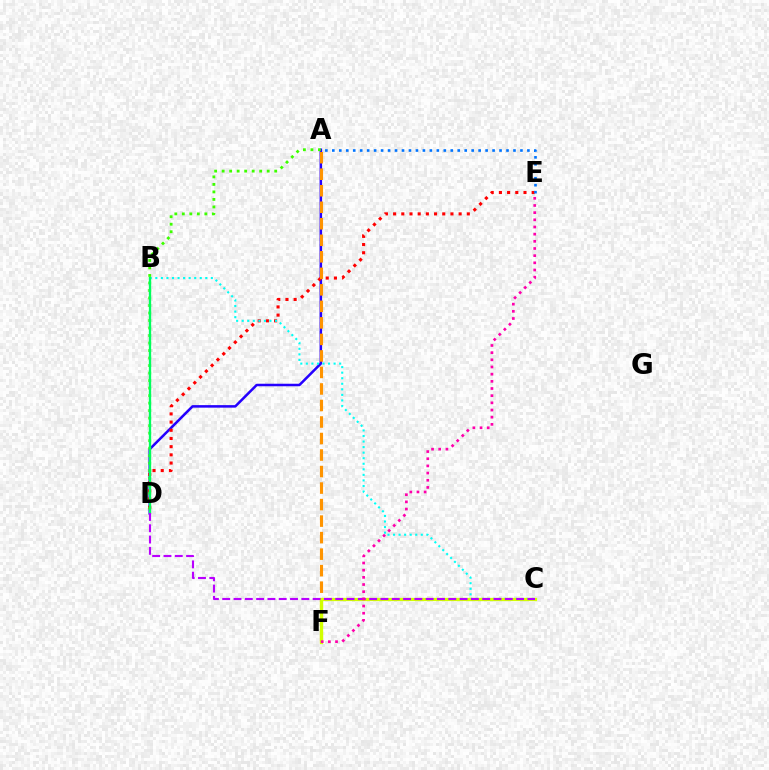{('A', 'D'): [{'color': '#2500ff', 'line_style': 'solid', 'thickness': 1.82}, {'color': '#3dff00', 'line_style': 'dotted', 'thickness': 2.04}], ('D', 'E'): [{'color': '#ff0000', 'line_style': 'dotted', 'thickness': 2.23}], ('B', 'C'): [{'color': '#00fff6', 'line_style': 'dotted', 'thickness': 1.51}], ('A', 'F'): [{'color': '#ff9400', 'line_style': 'dashed', 'thickness': 2.24}], ('A', 'E'): [{'color': '#0074ff', 'line_style': 'dotted', 'thickness': 1.89}], ('B', 'D'): [{'color': '#00ff5c', 'line_style': 'solid', 'thickness': 1.67}], ('C', 'F'): [{'color': '#d1ff00', 'line_style': 'solid', 'thickness': 2.35}], ('C', 'D'): [{'color': '#b900ff', 'line_style': 'dashed', 'thickness': 1.54}], ('E', 'F'): [{'color': '#ff00ac', 'line_style': 'dotted', 'thickness': 1.95}]}